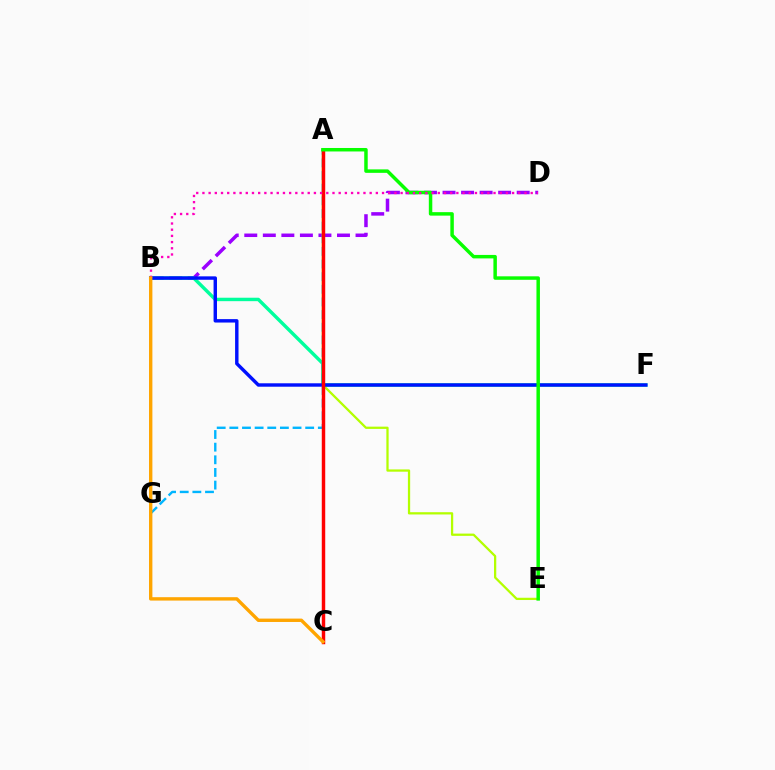{('B', 'D'): [{'color': '#9b00ff', 'line_style': 'dashed', 'thickness': 2.52}, {'color': '#ff00bd', 'line_style': 'dotted', 'thickness': 1.68}], ('A', 'E'): [{'color': '#b3ff00', 'line_style': 'solid', 'thickness': 1.63}, {'color': '#08ff00', 'line_style': 'solid', 'thickness': 2.5}], ('B', 'F'): [{'color': '#00ff9d', 'line_style': 'solid', 'thickness': 2.47}, {'color': '#0010ff', 'line_style': 'solid', 'thickness': 2.46}], ('A', 'G'): [{'color': '#00b5ff', 'line_style': 'dashed', 'thickness': 1.72}], ('A', 'C'): [{'color': '#ff0000', 'line_style': 'solid', 'thickness': 2.48}], ('B', 'C'): [{'color': '#ffa500', 'line_style': 'solid', 'thickness': 2.44}]}